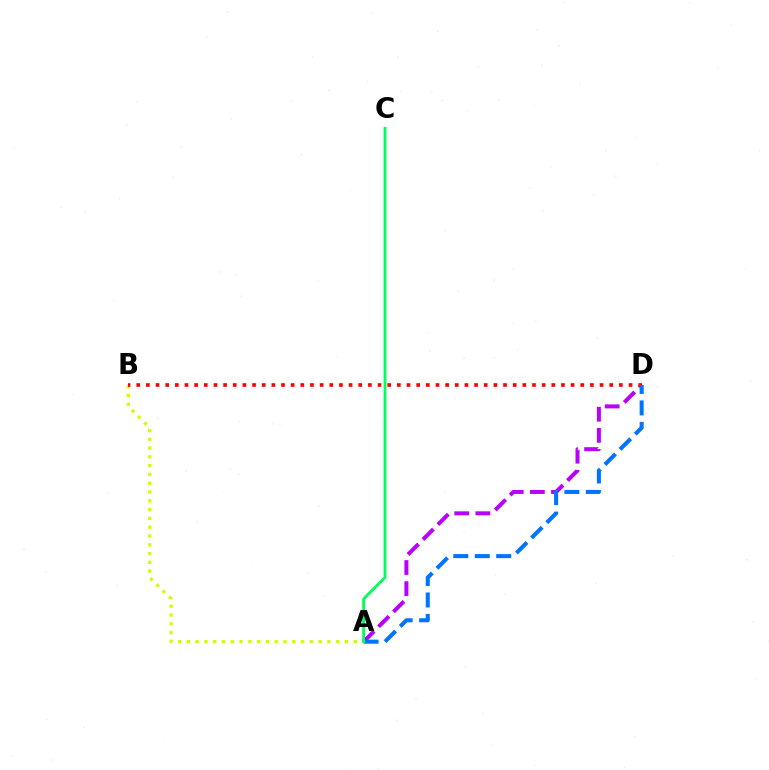{('A', 'D'): [{'color': '#b900ff', 'line_style': 'dashed', 'thickness': 2.87}, {'color': '#0074ff', 'line_style': 'dashed', 'thickness': 2.91}], ('A', 'B'): [{'color': '#d1ff00', 'line_style': 'dotted', 'thickness': 2.39}], ('B', 'D'): [{'color': '#ff0000', 'line_style': 'dotted', 'thickness': 2.62}], ('A', 'C'): [{'color': '#00ff5c', 'line_style': 'solid', 'thickness': 2.02}]}